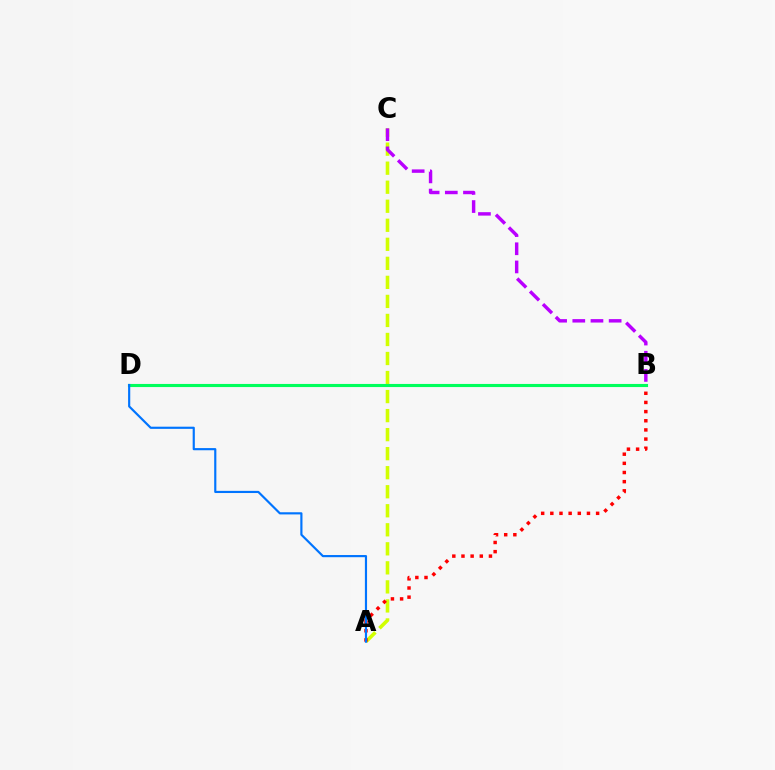{('A', 'C'): [{'color': '#d1ff00', 'line_style': 'dashed', 'thickness': 2.59}], ('A', 'B'): [{'color': '#ff0000', 'line_style': 'dotted', 'thickness': 2.49}], ('B', 'C'): [{'color': '#b900ff', 'line_style': 'dashed', 'thickness': 2.47}], ('B', 'D'): [{'color': '#00ff5c', 'line_style': 'solid', 'thickness': 2.24}], ('A', 'D'): [{'color': '#0074ff', 'line_style': 'solid', 'thickness': 1.56}]}